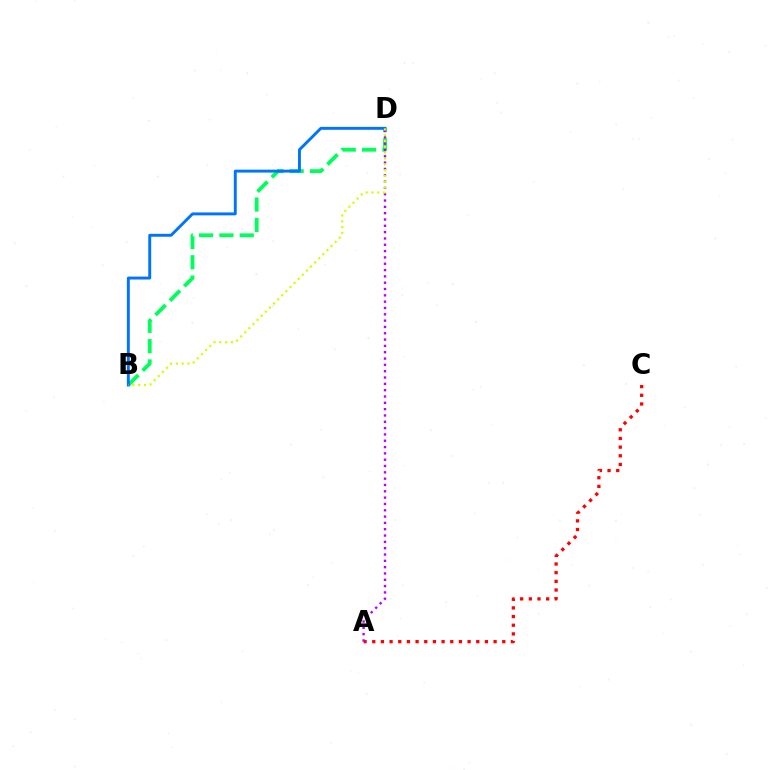{('B', 'D'): [{'color': '#00ff5c', 'line_style': 'dashed', 'thickness': 2.76}, {'color': '#0074ff', 'line_style': 'solid', 'thickness': 2.1}, {'color': '#d1ff00', 'line_style': 'dotted', 'thickness': 1.58}], ('A', 'C'): [{'color': '#ff0000', 'line_style': 'dotted', 'thickness': 2.35}], ('A', 'D'): [{'color': '#b900ff', 'line_style': 'dotted', 'thickness': 1.72}]}